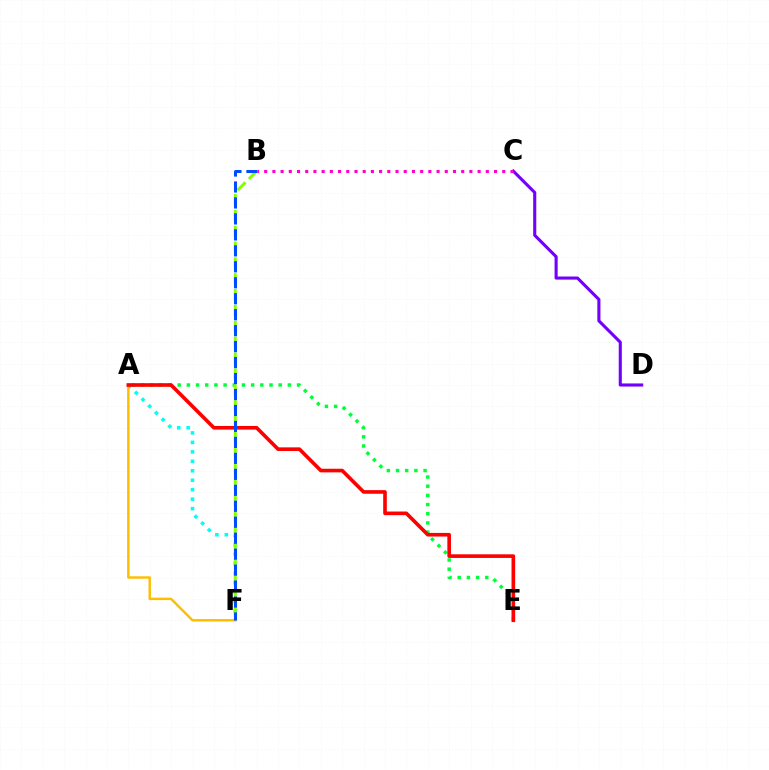{('A', 'F'): [{'color': '#00fff6', 'line_style': 'dotted', 'thickness': 2.57}, {'color': '#ffbd00', 'line_style': 'solid', 'thickness': 1.75}], ('A', 'E'): [{'color': '#00ff39', 'line_style': 'dotted', 'thickness': 2.49}, {'color': '#ff0000', 'line_style': 'solid', 'thickness': 2.61}], ('B', 'F'): [{'color': '#84ff00', 'line_style': 'dashed', 'thickness': 2.15}, {'color': '#004bff', 'line_style': 'dashed', 'thickness': 2.17}], ('C', 'D'): [{'color': '#7200ff', 'line_style': 'solid', 'thickness': 2.23}], ('B', 'C'): [{'color': '#ff00cf', 'line_style': 'dotted', 'thickness': 2.23}]}